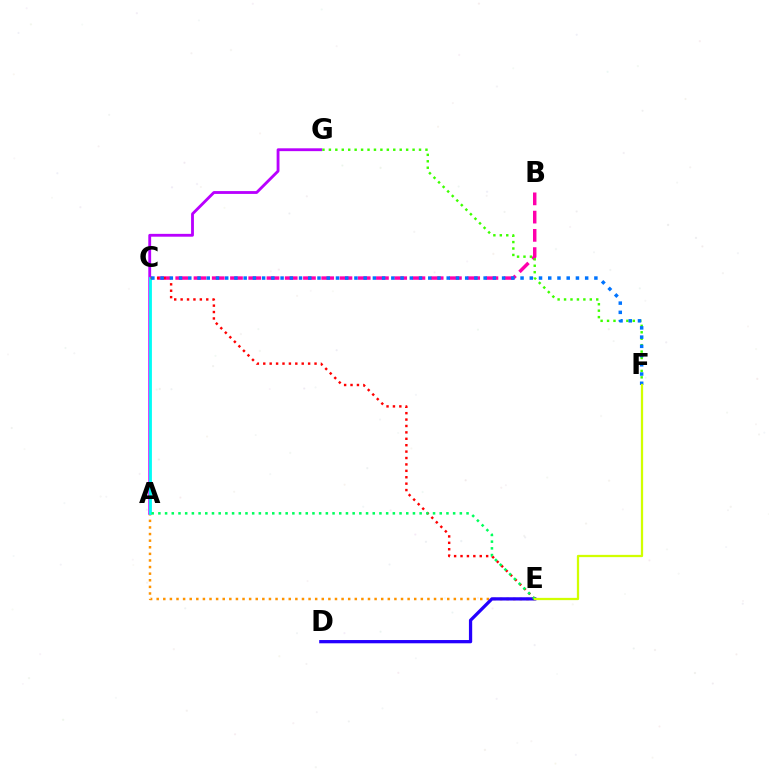{('A', 'E'): [{'color': '#ff9400', 'line_style': 'dotted', 'thickness': 1.79}, {'color': '#00ff5c', 'line_style': 'dotted', 'thickness': 1.82}], ('B', 'C'): [{'color': '#ff00ac', 'line_style': 'dashed', 'thickness': 2.48}], ('D', 'E'): [{'color': '#2500ff', 'line_style': 'solid', 'thickness': 2.35}], ('A', 'G'): [{'color': '#b900ff', 'line_style': 'solid', 'thickness': 2.04}], ('A', 'C'): [{'color': '#00fff6', 'line_style': 'solid', 'thickness': 2.0}], ('C', 'E'): [{'color': '#ff0000', 'line_style': 'dotted', 'thickness': 1.74}], ('F', 'G'): [{'color': '#3dff00', 'line_style': 'dotted', 'thickness': 1.75}], ('C', 'F'): [{'color': '#0074ff', 'line_style': 'dotted', 'thickness': 2.51}], ('E', 'F'): [{'color': '#d1ff00', 'line_style': 'solid', 'thickness': 1.63}]}